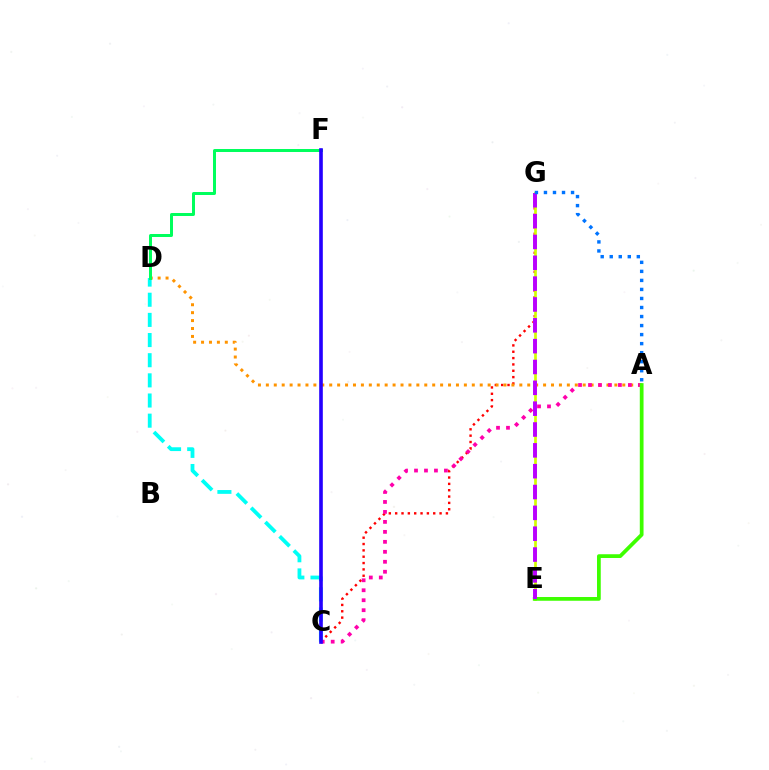{('C', 'G'): [{'color': '#ff0000', 'line_style': 'dotted', 'thickness': 1.72}], ('A', 'D'): [{'color': '#ff9400', 'line_style': 'dotted', 'thickness': 2.15}], ('C', 'D'): [{'color': '#00fff6', 'line_style': 'dashed', 'thickness': 2.74}], ('A', 'C'): [{'color': '#ff00ac', 'line_style': 'dotted', 'thickness': 2.71}], ('E', 'G'): [{'color': '#d1ff00', 'line_style': 'solid', 'thickness': 1.94}, {'color': '#b900ff', 'line_style': 'dashed', 'thickness': 2.83}], ('D', 'F'): [{'color': '#00ff5c', 'line_style': 'solid', 'thickness': 2.15}], ('A', 'E'): [{'color': '#3dff00', 'line_style': 'solid', 'thickness': 2.7}], ('C', 'F'): [{'color': '#2500ff', 'line_style': 'solid', 'thickness': 2.61}], ('A', 'G'): [{'color': '#0074ff', 'line_style': 'dotted', 'thickness': 2.45}]}